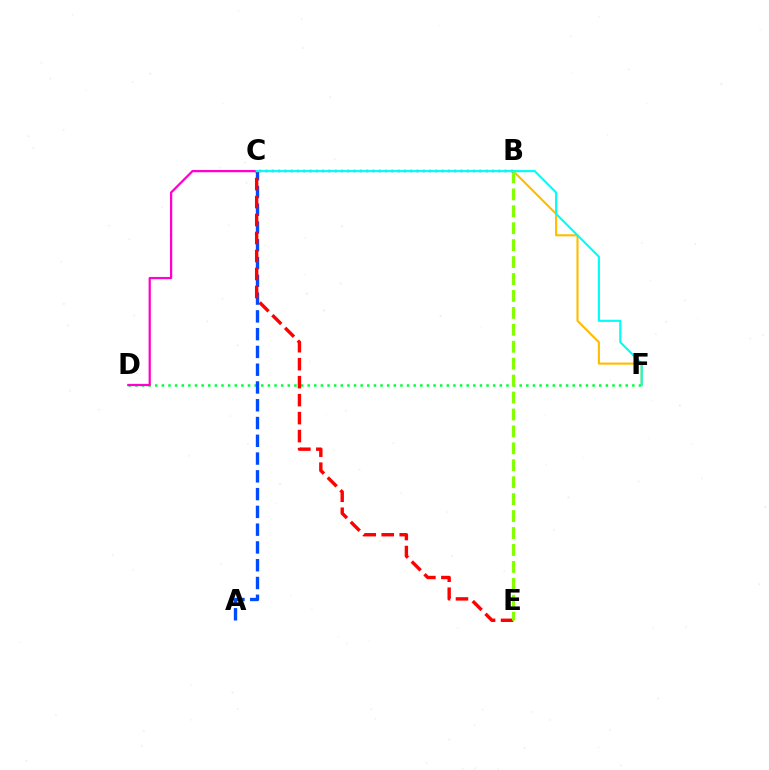{('B', 'F'): [{'color': '#ffbd00', 'line_style': 'solid', 'thickness': 1.52}], ('D', 'F'): [{'color': '#00ff39', 'line_style': 'dotted', 'thickness': 1.8}], ('C', 'D'): [{'color': '#ff00cf', 'line_style': 'solid', 'thickness': 1.62}], ('A', 'C'): [{'color': '#004bff', 'line_style': 'dashed', 'thickness': 2.41}], ('C', 'E'): [{'color': '#ff0000', 'line_style': 'dashed', 'thickness': 2.44}], ('B', 'E'): [{'color': '#84ff00', 'line_style': 'dashed', 'thickness': 2.3}], ('B', 'C'): [{'color': '#7200ff', 'line_style': 'dotted', 'thickness': 1.71}], ('C', 'F'): [{'color': '#00fff6', 'line_style': 'solid', 'thickness': 1.54}]}